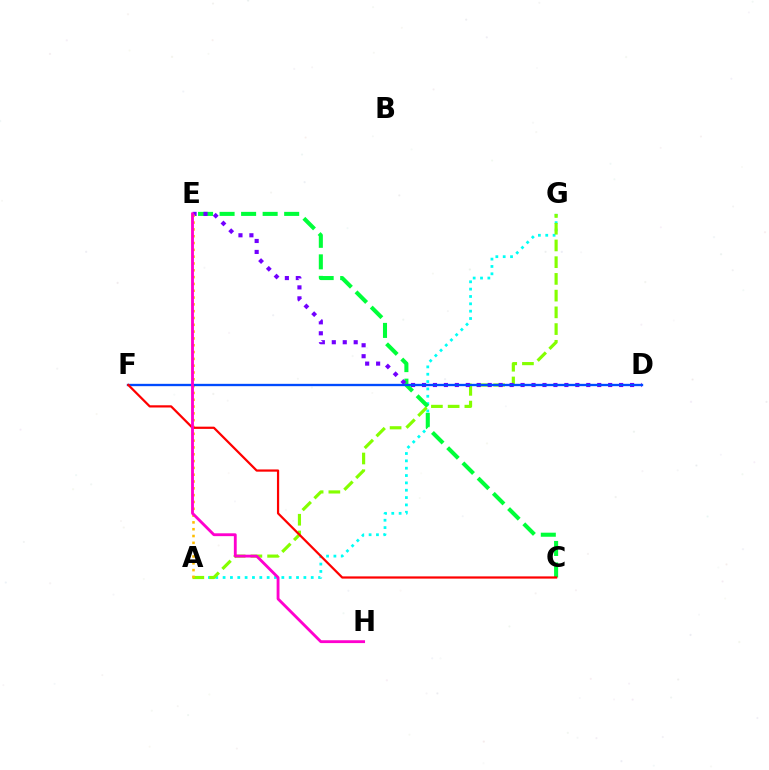{('A', 'G'): [{'color': '#00fff6', 'line_style': 'dotted', 'thickness': 2.0}, {'color': '#84ff00', 'line_style': 'dashed', 'thickness': 2.27}], ('C', 'E'): [{'color': '#00ff39', 'line_style': 'dashed', 'thickness': 2.93}], ('D', 'E'): [{'color': '#7200ff', 'line_style': 'dotted', 'thickness': 2.98}], ('A', 'E'): [{'color': '#ffbd00', 'line_style': 'dotted', 'thickness': 1.85}], ('D', 'F'): [{'color': '#004bff', 'line_style': 'solid', 'thickness': 1.68}], ('C', 'F'): [{'color': '#ff0000', 'line_style': 'solid', 'thickness': 1.6}], ('E', 'H'): [{'color': '#ff00cf', 'line_style': 'solid', 'thickness': 2.05}]}